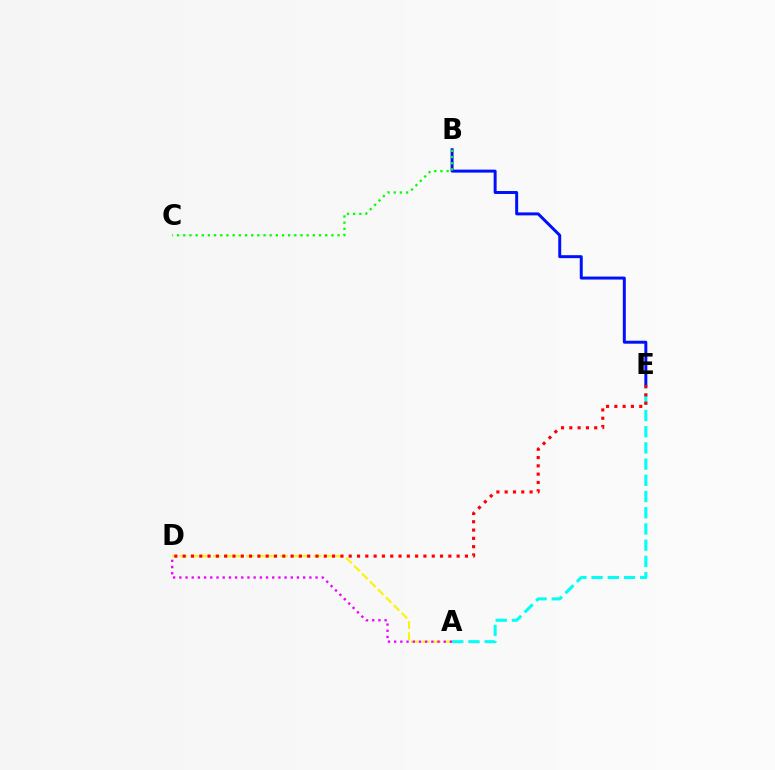{('B', 'E'): [{'color': '#0010ff', 'line_style': 'solid', 'thickness': 2.14}], ('B', 'C'): [{'color': '#08ff00', 'line_style': 'dotted', 'thickness': 1.68}], ('A', 'E'): [{'color': '#00fff6', 'line_style': 'dashed', 'thickness': 2.2}], ('A', 'D'): [{'color': '#fcf500', 'line_style': 'dashed', 'thickness': 1.52}, {'color': '#ee00ff', 'line_style': 'dotted', 'thickness': 1.68}], ('D', 'E'): [{'color': '#ff0000', 'line_style': 'dotted', 'thickness': 2.26}]}